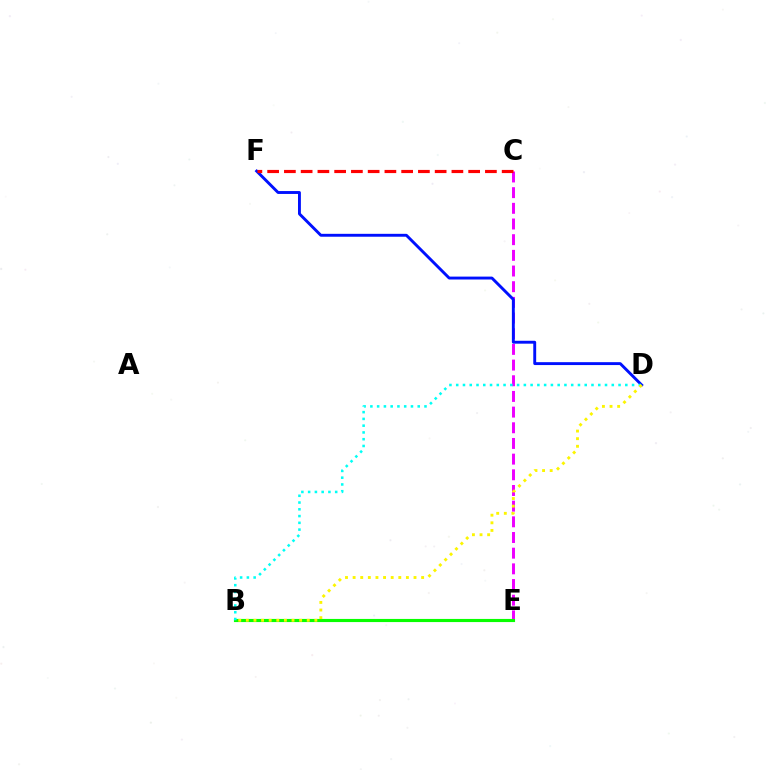{('C', 'E'): [{'color': '#ee00ff', 'line_style': 'dashed', 'thickness': 2.13}], ('D', 'F'): [{'color': '#0010ff', 'line_style': 'solid', 'thickness': 2.09}], ('C', 'F'): [{'color': '#ff0000', 'line_style': 'dashed', 'thickness': 2.28}], ('B', 'E'): [{'color': '#08ff00', 'line_style': 'solid', 'thickness': 2.25}], ('B', 'D'): [{'color': '#00fff6', 'line_style': 'dotted', 'thickness': 1.84}, {'color': '#fcf500', 'line_style': 'dotted', 'thickness': 2.07}]}